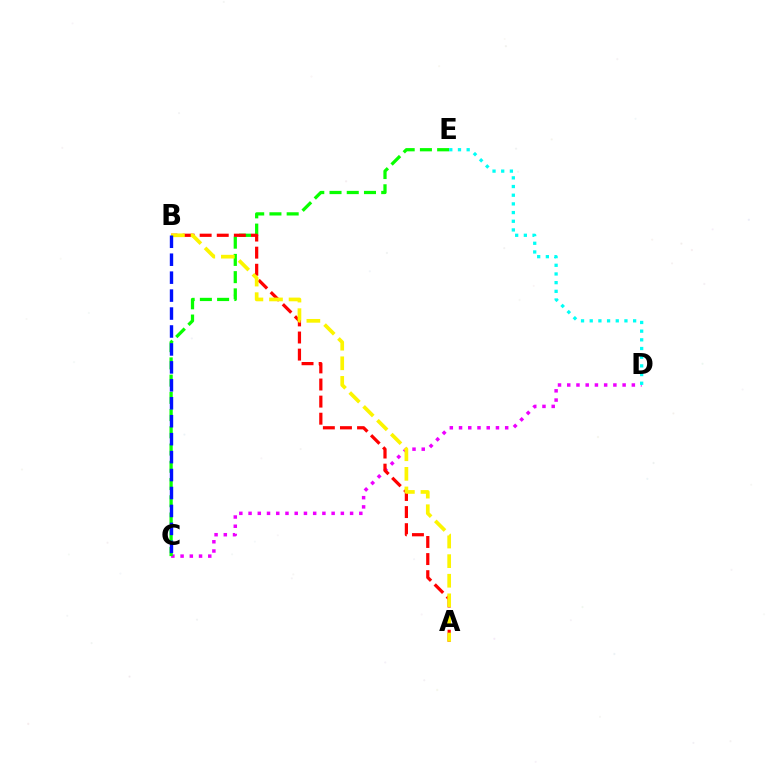{('C', 'D'): [{'color': '#ee00ff', 'line_style': 'dotted', 'thickness': 2.51}], ('C', 'E'): [{'color': '#08ff00', 'line_style': 'dashed', 'thickness': 2.34}], ('A', 'B'): [{'color': '#ff0000', 'line_style': 'dashed', 'thickness': 2.32}, {'color': '#fcf500', 'line_style': 'dashed', 'thickness': 2.66}], ('B', 'C'): [{'color': '#0010ff', 'line_style': 'dashed', 'thickness': 2.44}], ('D', 'E'): [{'color': '#00fff6', 'line_style': 'dotted', 'thickness': 2.36}]}